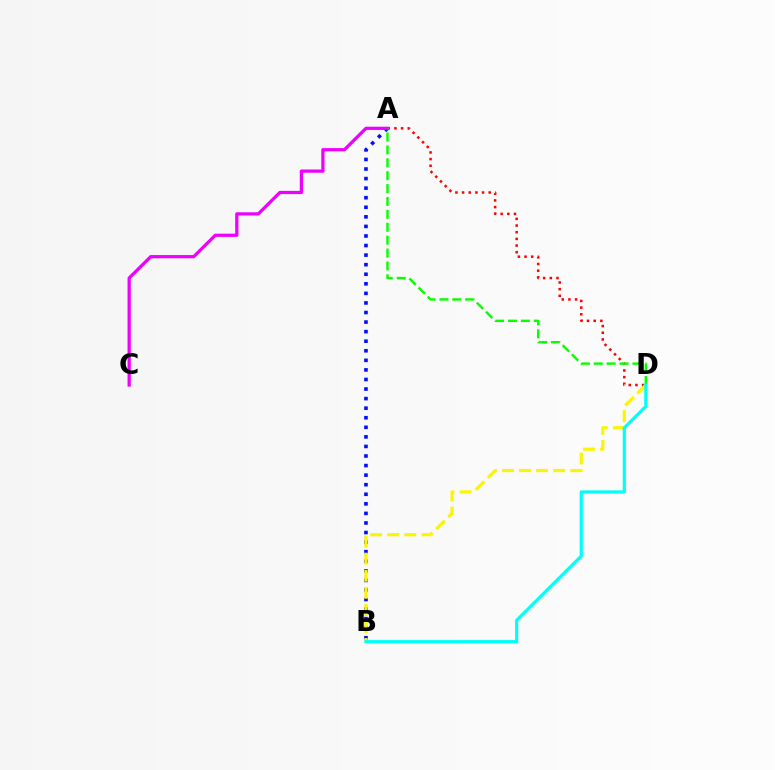{('A', 'D'): [{'color': '#ff0000', 'line_style': 'dotted', 'thickness': 1.81}, {'color': '#08ff00', 'line_style': 'dashed', 'thickness': 1.75}], ('A', 'B'): [{'color': '#0010ff', 'line_style': 'dotted', 'thickness': 2.6}], ('B', 'D'): [{'color': '#fcf500', 'line_style': 'dashed', 'thickness': 2.32}, {'color': '#00fff6', 'line_style': 'solid', 'thickness': 2.28}], ('A', 'C'): [{'color': '#ee00ff', 'line_style': 'solid', 'thickness': 2.33}]}